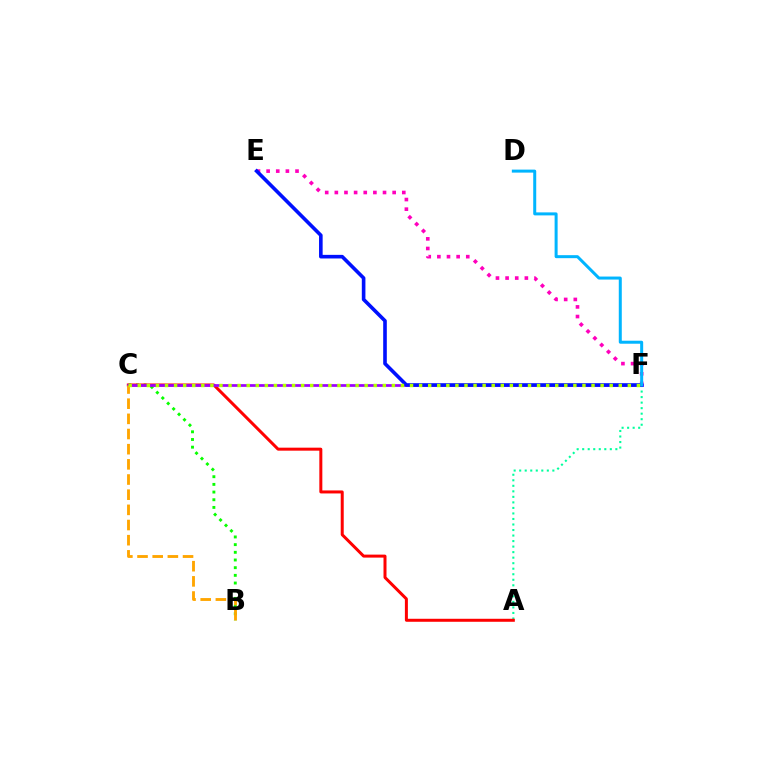{('A', 'F'): [{'color': '#00ff9d', 'line_style': 'dotted', 'thickness': 1.5}], ('B', 'C'): [{'color': '#08ff00', 'line_style': 'dotted', 'thickness': 2.09}, {'color': '#ffa500', 'line_style': 'dashed', 'thickness': 2.06}], ('A', 'C'): [{'color': '#ff0000', 'line_style': 'solid', 'thickness': 2.16}], ('E', 'F'): [{'color': '#ff00bd', 'line_style': 'dotted', 'thickness': 2.62}, {'color': '#0010ff', 'line_style': 'solid', 'thickness': 2.6}], ('C', 'F'): [{'color': '#9b00ff', 'line_style': 'solid', 'thickness': 1.96}, {'color': '#b3ff00', 'line_style': 'dotted', 'thickness': 2.47}], ('D', 'F'): [{'color': '#00b5ff', 'line_style': 'solid', 'thickness': 2.16}]}